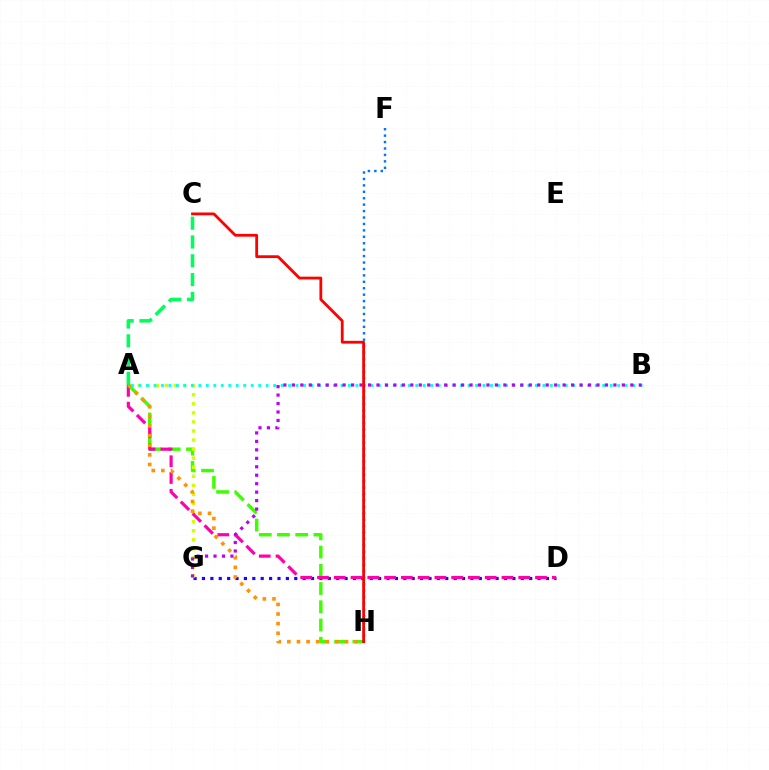{('A', 'H'): [{'color': '#3dff00', 'line_style': 'dashed', 'thickness': 2.48}, {'color': '#ff9400', 'line_style': 'dotted', 'thickness': 2.61}], ('D', 'G'): [{'color': '#2500ff', 'line_style': 'dotted', 'thickness': 2.28}], ('A', 'G'): [{'color': '#d1ff00', 'line_style': 'dotted', 'thickness': 2.46}], ('A', 'D'): [{'color': '#ff00ac', 'line_style': 'dashed', 'thickness': 2.28}], ('F', 'H'): [{'color': '#0074ff', 'line_style': 'dotted', 'thickness': 1.75}], ('A', 'B'): [{'color': '#00fff6', 'line_style': 'dotted', 'thickness': 2.03}], ('A', 'C'): [{'color': '#00ff5c', 'line_style': 'dashed', 'thickness': 2.56}], ('B', 'G'): [{'color': '#b900ff', 'line_style': 'dotted', 'thickness': 2.3}], ('C', 'H'): [{'color': '#ff0000', 'line_style': 'solid', 'thickness': 2.01}]}